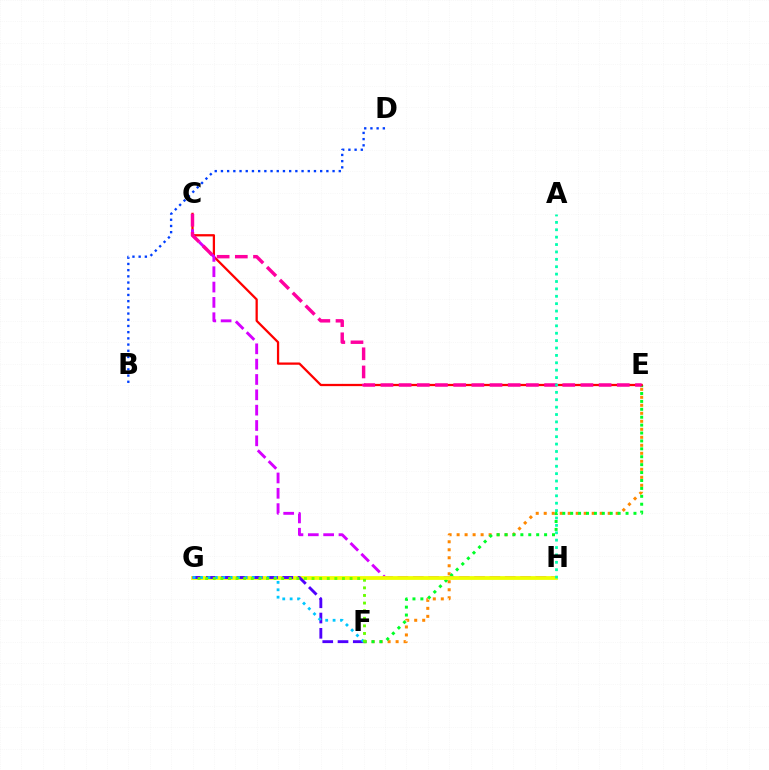{('E', 'F'): [{'color': '#ff8800', 'line_style': 'dotted', 'thickness': 2.17}, {'color': '#00ff27', 'line_style': 'dotted', 'thickness': 2.15}], ('C', 'E'): [{'color': '#ff0000', 'line_style': 'solid', 'thickness': 1.63}, {'color': '#ff00a0', 'line_style': 'dashed', 'thickness': 2.47}], ('C', 'H'): [{'color': '#d600ff', 'line_style': 'dashed', 'thickness': 2.08}], ('G', 'H'): [{'color': '#eeff00', 'line_style': 'solid', 'thickness': 2.72}], ('F', 'G'): [{'color': '#4f00ff', 'line_style': 'dashed', 'thickness': 2.07}, {'color': '#00c7ff', 'line_style': 'dotted', 'thickness': 2.01}, {'color': '#66ff00', 'line_style': 'dotted', 'thickness': 2.07}], ('B', 'D'): [{'color': '#003fff', 'line_style': 'dotted', 'thickness': 1.69}], ('A', 'H'): [{'color': '#00ffaf', 'line_style': 'dotted', 'thickness': 2.01}]}